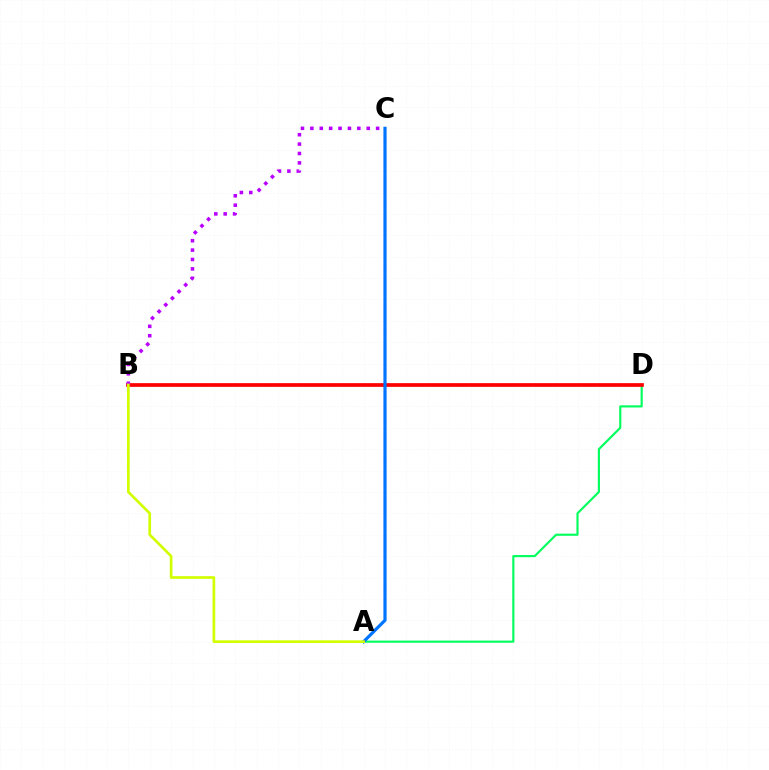{('A', 'D'): [{'color': '#00ff5c', 'line_style': 'solid', 'thickness': 1.54}], ('B', 'D'): [{'color': '#ff0000', 'line_style': 'solid', 'thickness': 2.67}], ('B', 'C'): [{'color': '#b900ff', 'line_style': 'dotted', 'thickness': 2.55}], ('A', 'C'): [{'color': '#0074ff', 'line_style': 'solid', 'thickness': 2.3}], ('A', 'B'): [{'color': '#d1ff00', 'line_style': 'solid', 'thickness': 1.94}]}